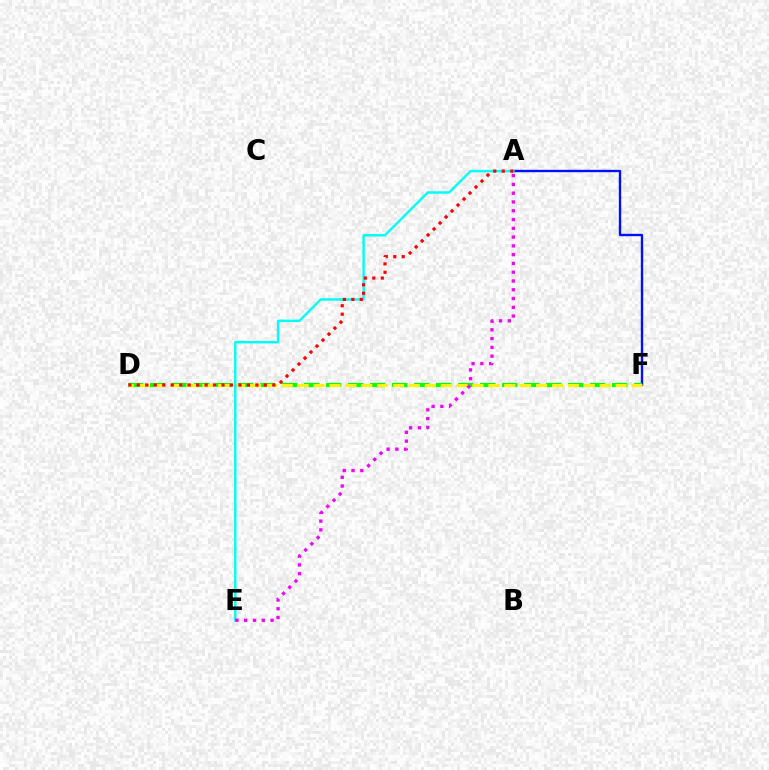{('A', 'F'): [{'color': '#0010ff', 'line_style': 'solid', 'thickness': 1.7}], ('D', 'F'): [{'color': '#08ff00', 'line_style': 'dashed', 'thickness': 2.99}, {'color': '#fcf500', 'line_style': 'dashed', 'thickness': 2.16}], ('A', 'E'): [{'color': '#00fff6', 'line_style': 'solid', 'thickness': 1.78}, {'color': '#ee00ff', 'line_style': 'dotted', 'thickness': 2.39}], ('A', 'D'): [{'color': '#ff0000', 'line_style': 'dotted', 'thickness': 2.3}]}